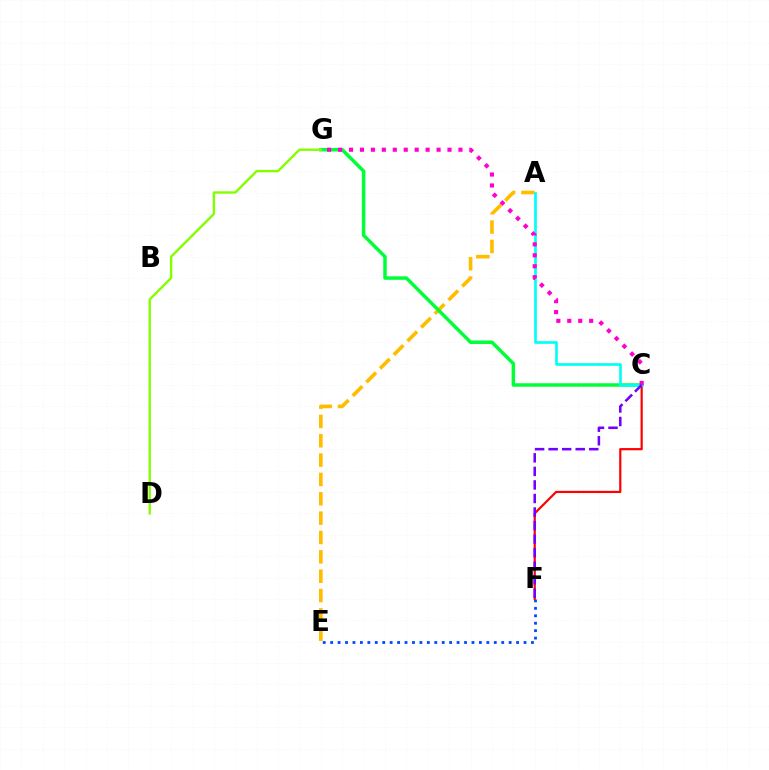{('E', 'F'): [{'color': '#004bff', 'line_style': 'dotted', 'thickness': 2.02}], ('A', 'E'): [{'color': '#ffbd00', 'line_style': 'dashed', 'thickness': 2.63}], ('C', 'G'): [{'color': '#00ff39', 'line_style': 'solid', 'thickness': 2.51}, {'color': '#ff00cf', 'line_style': 'dotted', 'thickness': 2.97}], ('C', 'F'): [{'color': '#ff0000', 'line_style': 'solid', 'thickness': 1.58}, {'color': '#7200ff', 'line_style': 'dashed', 'thickness': 1.84}], ('A', 'C'): [{'color': '#00fff6', 'line_style': 'solid', 'thickness': 1.93}], ('D', 'G'): [{'color': '#84ff00', 'line_style': 'solid', 'thickness': 1.72}]}